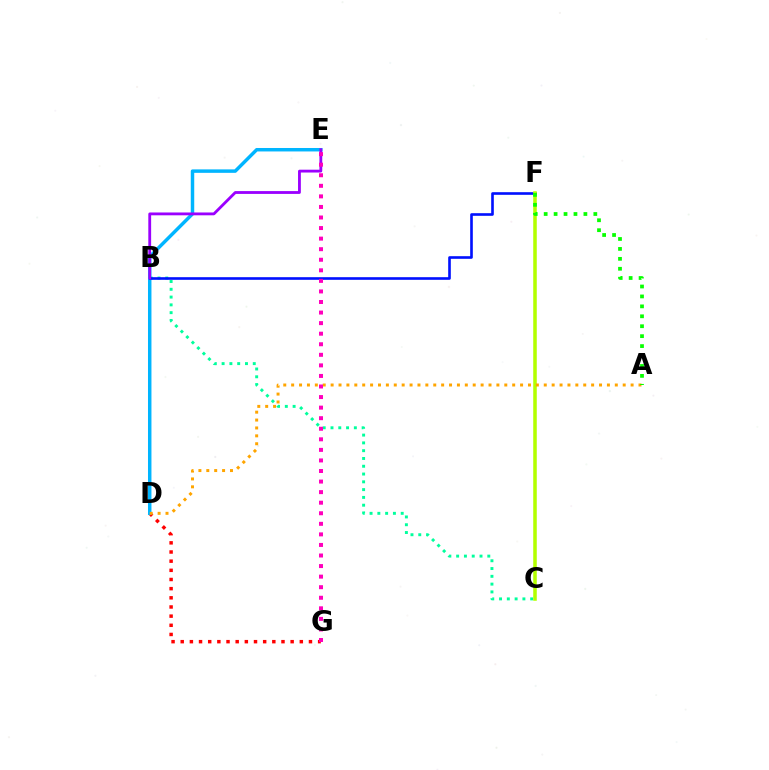{('D', 'G'): [{'color': '#ff0000', 'line_style': 'dotted', 'thickness': 2.49}], ('B', 'C'): [{'color': '#00ff9d', 'line_style': 'dotted', 'thickness': 2.12}], ('D', 'E'): [{'color': '#00b5ff', 'line_style': 'solid', 'thickness': 2.49}], ('B', 'F'): [{'color': '#0010ff', 'line_style': 'solid', 'thickness': 1.89}], ('C', 'F'): [{'color': '#b3ff00', 'line_style': 'solid', 'thickness': 2.55}], ('B', 'E'): [{'color': '#9b00ff', 'line_style': 'solid', 'thickness': 2.03}], ('A', 'D'): [{'color': '#ffa500', 'line_style': 'dotted', 'thickness': 2.14}], ('A', 'F'): [{'color': '#08ff00', 'line_style': 'dotted', 'thickness': 2.7}], ('E', 'G'): [{'color': '#ff00bd', 'line_style': 'dotted', 'thickness': 2.87}]}